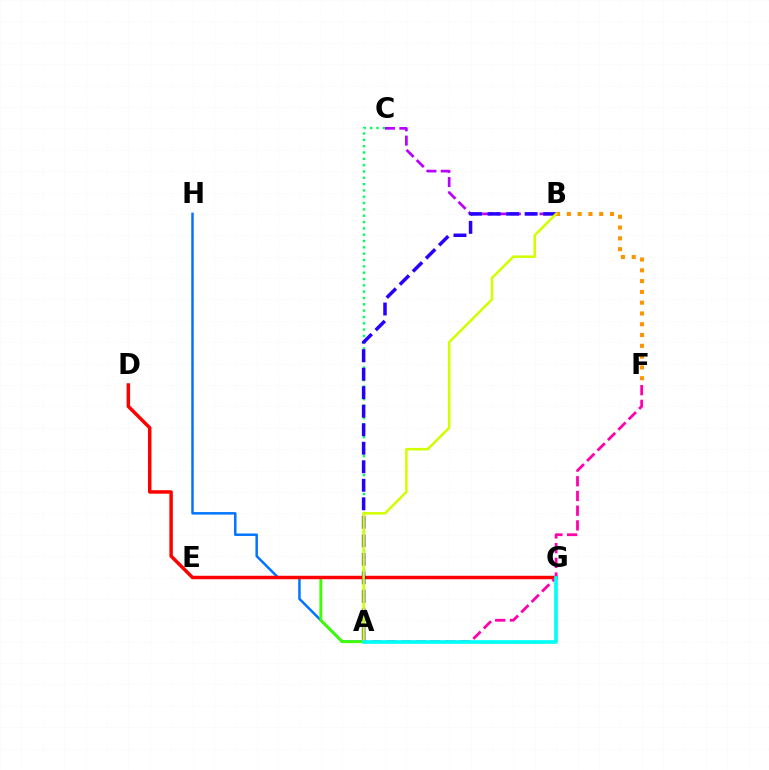{('A', 'H'): [{'color': '#0074ff', 'line_style': 'solid', 'thickness': 1.78}], ('A', 'E'): [{'color': '#3dff00', 'line_style': 'solid', 'thickness': 2.07}], ('B', 'C'): [{'color': '#b900ff', 'line_style': 'dashed', 'thickness': 1.95}], ('A', 'C'): [{'color': '#00ff5c', 'line_style': 'dotted', 'thickness': 1.72}], ('D', 'G'): [{'color': '#ff0000', 'line_style': 'solid', 'thickness': 2.5}], ('B', 'F'): [{'color': '#ff9400', 'line_style': 'dotted', 'thickness': 2.93}], ('A', 'B'): [{'color': '#2500ff', 'line_style': 'dashed', 'thickness': 2.52}, {'color': '#d1ff00', 'line_style': 'solid', 'thickness': 1.83}], ('A', 'F'): [{'color': '#ff00ac', 'line_style': 'dashed', 'thickness': 2.0}], ('A', 'G'): [{'color': '#00fff6', 'line_style': 'solid', 'thickness': 2.64}]}